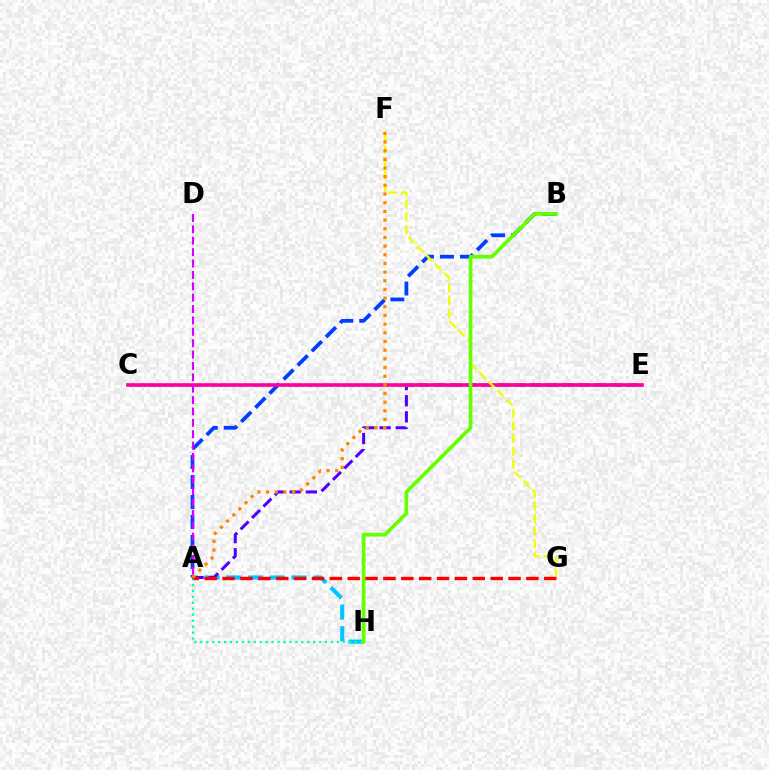{('A', 'H'): [{'color': '#00c7ff', 'line_style': 'dashed', 'thickness': 2.95}, {'color': '#00ffaf', 'line_style': 'dotted', 'thickness': 1.61}], ('A', 'E'): [{'color': '#4f00ff', 'line_style': 'dashed', 'thickness': 2.19}], ('C', 'E'): [{'color': '#00ff27', 'line_style': 'dotted', 'thickness': 1.87}, {'color': '#ff00a0', 'line_style': 'solid', 'thickness': 2.61}], ('A', 'B'): [{'color': '#003fff', 'line_style': 'dashed', 'thickness': 2.71}], ('F', 'G'): [{'color': '#eeff00', 'line_style': 'dashed', 'thickness': 1.72}], ('B', 'H'): [{'color': '#66ff00', 'line_style': 'solid', 'thickness': 2.65}], ('A', 'G'): [{'color': '#ff0000', 'line_style': 'dashed', 'thickness': 2.43}], ('A', 'F'): [{'color': '#ff8800', 'line_style': 'dotted', 'thickness': 2.36}], ('A', 'D'): [{'color': '#d600ff', 'line_style': 'dashed', 'thickness': 1.55}]}